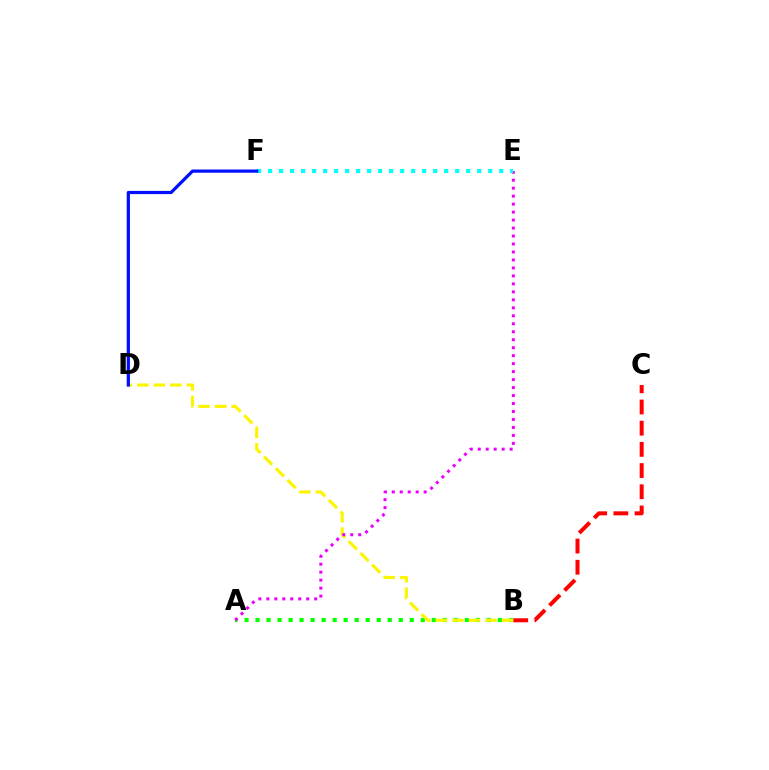{('A', 'B'): [{'color': '#08ff00', 'line_style': 'dotted', 'thickness': 2.99}], ('B', 'D'): [{'color': '#fcf500', 'line_style': 'dashed', 'thickness': 2.25}], ('A', 'E'): [{'color': '#ee00ff', 'line_style': 'dotted', 'thickness': 2.17}], ('E', 'F'): [{'color': '#00fff6', 'line_style': 'dotted', 'thickness': 2.99}], ('D', 'F'): [{'color': '#0010ff', 'line_style': 'solid', 'thickness': 2.31}], ('B', 'C'): [{'color': '#ff0000', 'line_style': 'dashed', 'thickness': 2.88}]}